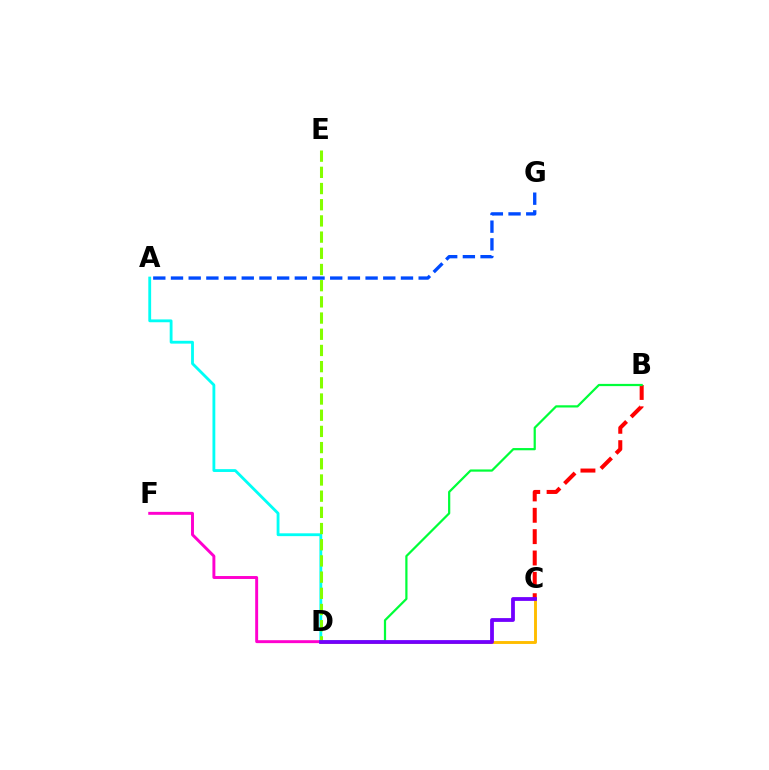{('C', 'D'): [{'color': '#ffbd00', 'line_style': 'solid', 'thickness': 2.09}, {'color': '#7200ff', 'line_style': 'solid', 'thickness': 2.73}], ('D', 'F'): [{'color': '#ff00cf', 'line_style': 'solid', 'thickness': 2.11}], ('A', 'D'): [{'color': '#00fff6', 'line_style': 'solid', 'thickness': 2.04}], ('B', 'C'): [{'color': '#ff0000', 'line_style': 'dashed', 'thickness': 2.9}], ('D', 'E'): [{'color': '#84ff00', 'line_style': 'dashed', 'thickness': 2.2}], ('A', 'G'): [{'color': '#004bff', 'line_style': 'dashed', 'thickness': 2.4}], ('B', 'D'): [{'color': '#00ff39', 'line_style': 'solid', 'thickness': 1.6}]}